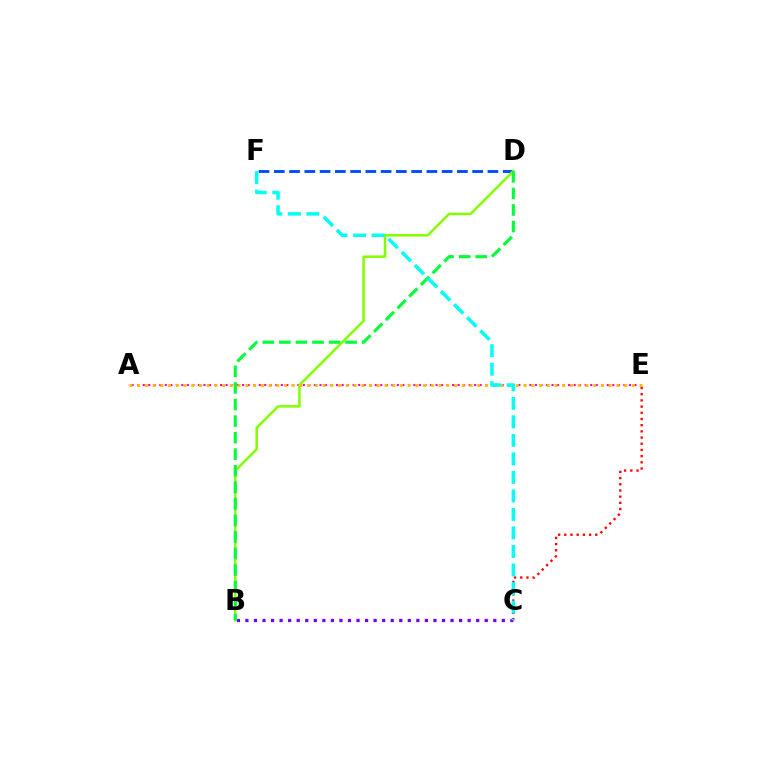{('D', 'F'): [{'color': '#004bff', 'line_style': 'dashed', 'thickness': 2.07}], ('A', 'E'): [{'color': '#ff00cf', 'line_style': 'dotted', 'thickness': 1.5}, {'color': '#ffbd00', 'line_style': 'dotted', 'thickness': 2.1}], ('B', 'C'): [{'color': '#7200ff', 'line_style': 'dotted', 'thickness': 2.32}], ('B', 'D'): [{'color': '#84ff00', 'line_style': 'solid', 'thickness': 1.81}, {'color': '#00ff39', 'line_style': 'dashed', 'thickness': 2.25}], ('C', 'E'): [{'color': '#ff0000', 'line_style': 'dotted', 'thickness': 1.68}], ('C', 'F'): [{'color': '#00fff6', 'line_style': 'dashed', 'thickness': 2.51}]}